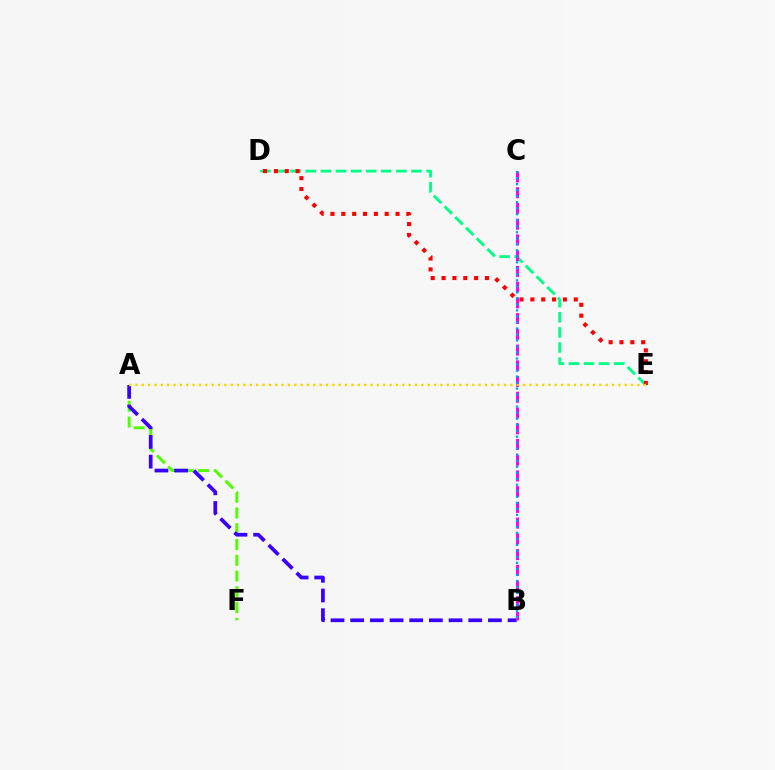{('D', 'E'): [{'color': '#00ff86', 'line_style': 'dashed', 'thickness': 2.05}, {'color': '#ff0000', 'line_style': 'dotted', 'thickness': 2.95}], ('A', 'F'): [{'color': '#4fff00', 'line_style': 'dashed', 'thickness': 2.14}], ('A', 'B'): [{'color': '#3700ff', 'line_style': 'dashed', 'thickness': 2.67}], ('B', 'C'): [{'color': '#ff00ed', 'line_style': 'dashed', 'thickness': 2.14}, {'color': '#009eff', 'line_style': 'dotted', 'thickness': 1.63}], ('A', 'E'): [{'color': '#ffd500', 'line_style': 'dotted', 'thickness': 1.73}]}